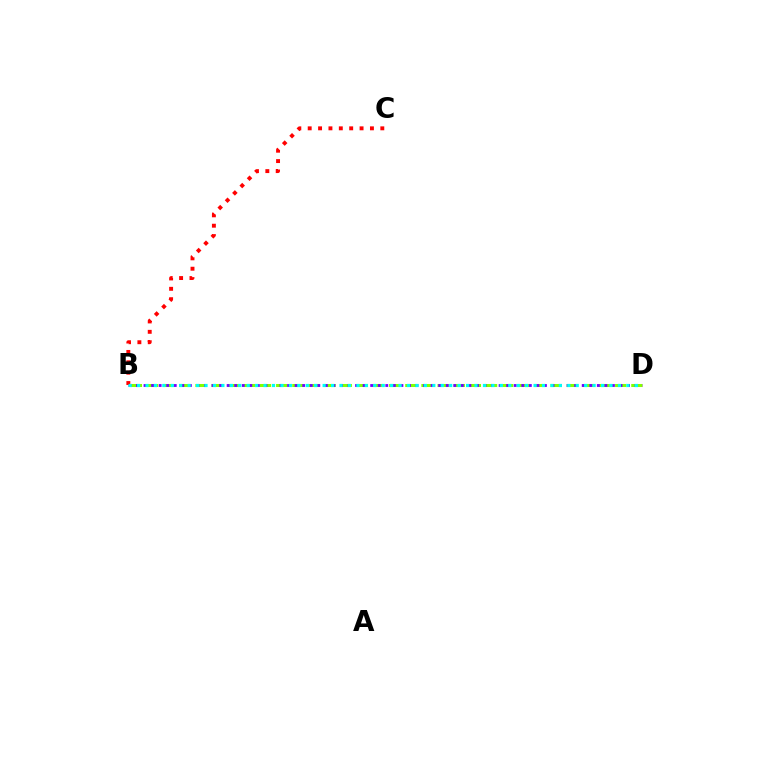{('B', 'D'): [{'color': '#84ff00', 'line_style': 'dashed', 'thickness': 2.19}, {'color': '#7200ff', 'line_style': 'dotted', 'thickness': 2.05}, {'color': '#00fff6', 'line_style': 'dotted', 'thickness': 2.29}], ('B', 'C'): [{'color': '#ff0000', 'line_style': 'dotted', 'thickness': 2.82}]}